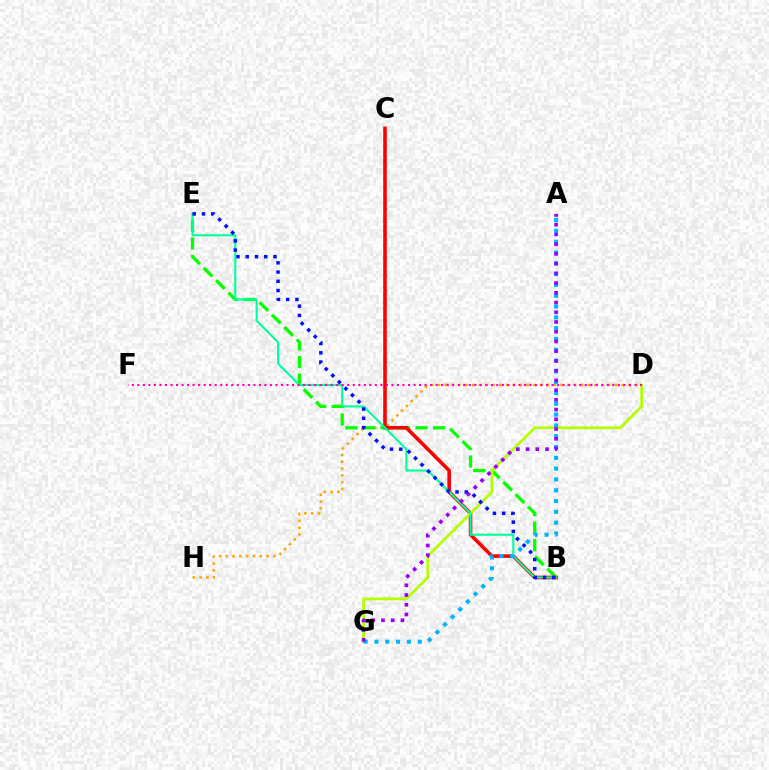{('D', 'H'): [{'color': '#ffa500', 'line_style': 'dotted', 'thickness': 1.85}], ('B', 'E'): [{'color': '#08ff00', 'line_style': 'dashed', 'thickness': 2.38}, {'color': '#00ff9d', 'line_style': 'solid', 'thickness': 1.52}, {'color': '#0010ff', 'line_style': 'dotted', 'thickness': 2.51}], ('B', 'C'): [{'color': '#ff0000', 'line_style': 'solid', 'thickness': 2.58}], ('D', 'G'): [{'color': '#b3ff00', 'line_style': 'solid', 'thickness': 1.99}], ('D', 'F'): [{'color': '#ff00bd', 'line_style': 'dotted', 'thickness': 1.5}], ('A', 'G'): [{'color': '#00b5ff', 'line_style': 'dotted', 'thickness': 2.94}, {'color': '#9b00ff', 'line_style': 'dotted', 'thickness': 2.64}]}